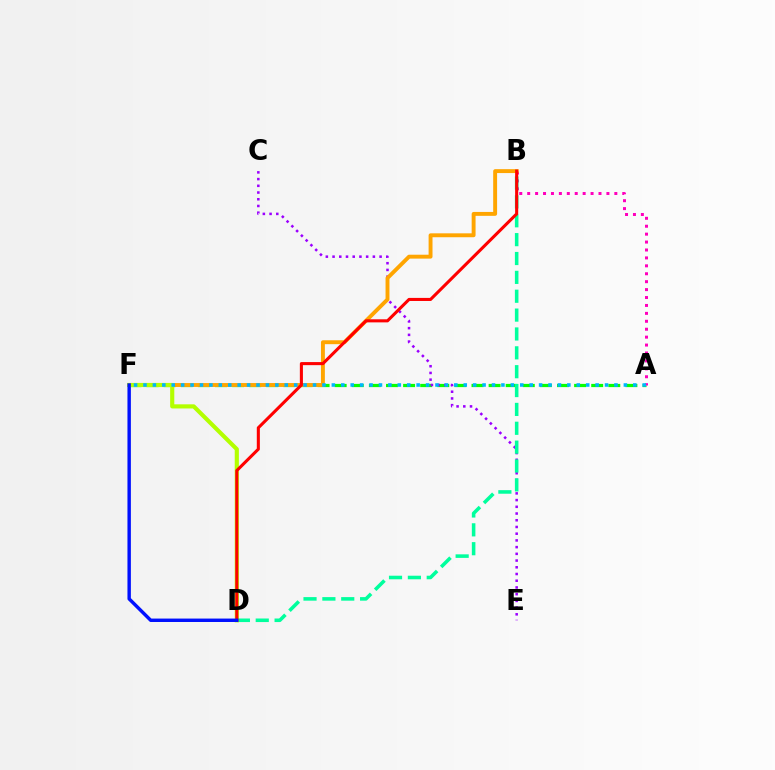{('A', 'F'): [{'color': '#08ff00', 'line_style': 'dashed', 'thickness': 2.32}, {'color': '#00b5ff', 'line_style': 'dotted', 'thickness': 2.56}], ('A', 'B'): [{'color': '#ff00bd', 'line_style': 'dotted', 'thickness': 2.15}], ('C', 'E'): [{'color': '#9b00ff', 'line_style': 'dotted', 'thickness': 1.83}], ('B', 'F'): [{'color': '#ffa500', 'line_style': 'solid', 'thickness': 2.81}], ('B', 'D'): [{'color': '#00ff9d', 'line_style': 'dashed', 'thickness': 2.56}, {'color': '#ff0000', 'line_style': 'solid', 'thickness': 2.21}], ('D', 'F'): [{'color': '#b3ff00', 'line_style': 'solid', 'thickness': 2.98}, {'color': '#0010ff', 'line_style': 'solid', 'thickness': 2.46}]}